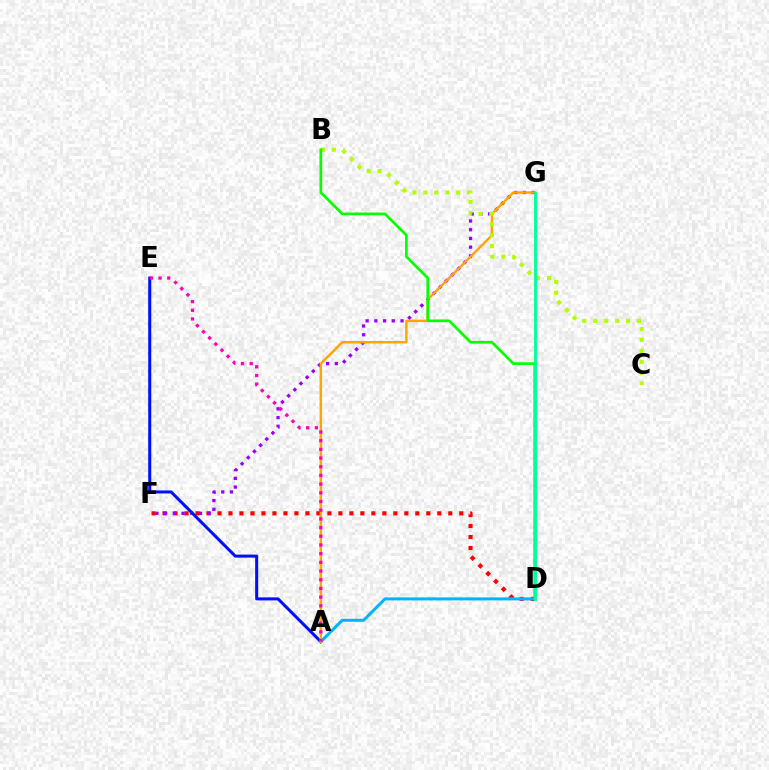{('D', 'F'): [{'color': '#ff0000', 'line_style': 'dotted', 'thickness': 2.99}], ('F', 'G'): [{'color': '#9b00ff', 'line_style': 'dotted', 'thickness': 2.37}], ('A', 'E'): [{'color': '#0010ff', 'line_style': 'solid', 'thickness': 2.18}, {'color': '#ff00bd', 'line_style': 'dotted', 'thickness': 2.36}], ('A', 'D'): [{'color': '#00b5ff', 'line_style': 'solid', 'thickness': 2.17}], ('A', 'G'): [{'color': '#ffa500', 'line_style': 'solid', 'thickness': 1.75}], ('B', 'C'): [{'color': '#b3ff00', 'line_style': 'dotted', 'thickness': 2.97}], ('B', 'D'): [{'color': '#08ff00', 'line_style': 'solid', 'thickness': 1.95}], ('D', 'G'): [{'color': '#00ff9d', 'line_style': 'solid', 'thickness': 2.06}]}